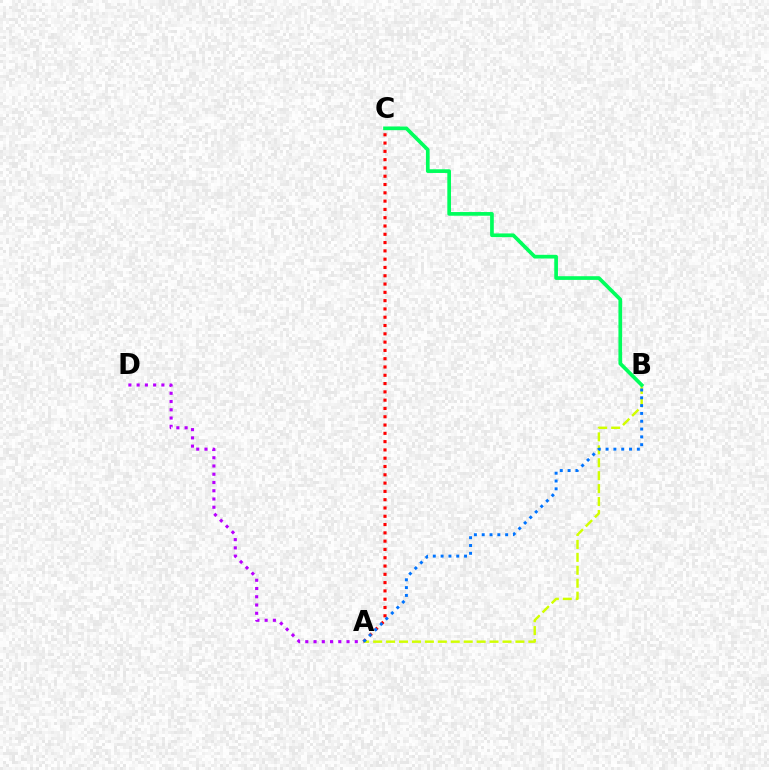{('A', 'D'): [{'color': '#b900ff', 'line_style': 'dotted', 'thickness': 2.24}], ('A', 'C'): [{'color': '#ff0000', 'line_style': 'dotted', 'thickness': 2.25}], ('A', 'B'): [{'color': '#d1ff00', 'line_style': 'dashed', 'thickness': 1.76}, {'color': '#0074ff', 'line_style': 'dotted', 'thickness': 2.12}], ('B', 'C'): [{'color': '#00ff5c', 'line_style': 'solid', 'thickness': 2.66}]}